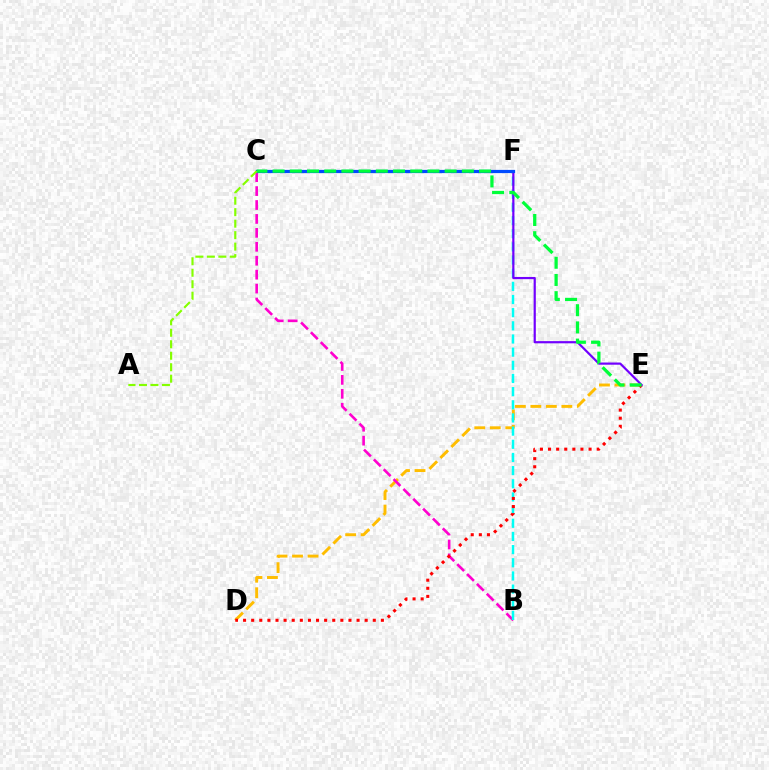{('D', 'E'): [{'color': '#ffbd00', 'line_style': 'dashed', 'thickness': 2.11}, {'color': '#ff0000', 'line_style': 'dotted', 'thickness': 2.2}], ('B', 'C'): [{'color': '#ff00cf', 'line_style': 'dashed', 'thickness': 1.89}], ('B', 'F'): [{'color': '#00fff6', 'line_style': 'dashed', 'thickness': 1.79}], ('E', 'F'): [{'color': '#7200ff', 'line_style': 'solid', 'thickness': 1.58}], ('C', 'F'): [{'color': '#004bff', 'line_style': 'solid', 'thickness': 2.32}], ('C', 'E'): [{'color': '#00ff39', 'line_style': 'dashed', 'thickness': 2.34}], ('A', 'C'): [{'color': '#84ff00', 'line_style': 'dashed', 'thickness': 1.56}]}